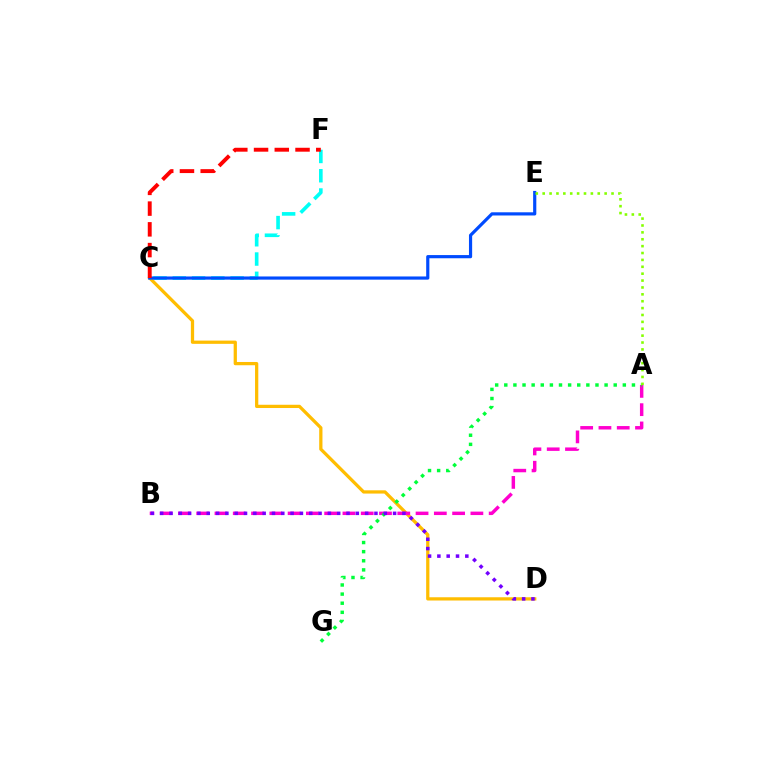{('C', 'D'): [{'color': '#ffbd00', 'line_style': 'solid', 'thickness': 2.34}], ('C', 'F'): [{'color': '#00fff6', 'line_style': 'dashed', 'thickness': 2.62}, {'color': '#ff0000', 'line_style': 'dashed', 'thickness': 2.82}], ('C', 'E'): [{'color': '#004bff', 'line_style': 'solid', 'thickness': 2.29}], ('A', 'B'): [{'color': '#ff00cf', 'line_style': 'dashed', 'thickness': 2.48}], ('A', 'G'): [{'color': '#00ff39', 'line_style': 'dotted', 'thickness': 2.48}], ('B', 'D'): [{'color': '#7200ff', 'line_style': 'dotted', 'thickness': 2.53}], ('A', 'E'): [{'color': '#84ff00', 'line_style': 'dotted', 'thickness': 1.87}]}